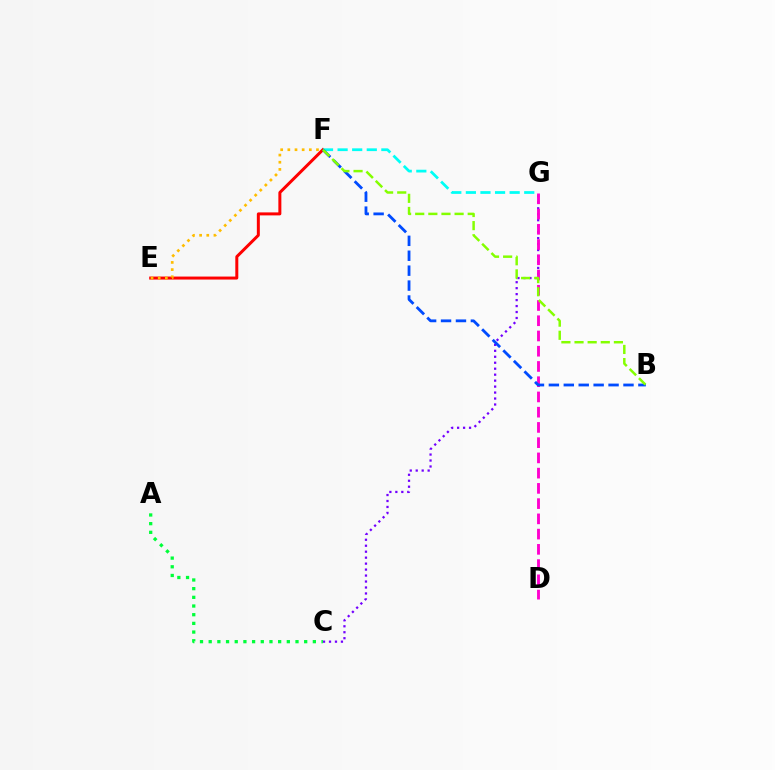{('C', 'G'): [{'color': '#7200ff', 'line_style': 'dotted', 'thickness': 1.62}], ('E', 'F'): [{'color': '#ff0000', 'line_style': 'solid', 'thickness': 2.15}, {'color': '#ffbd00', 'line_style': 'dotted', 'thickness': 1.95}], ('F', 'G'): [{'color': '#00fff6', 'line_style': 'dashed', 'thickness': 1.98}], ('D', 'G'): [{'color': '#ff00cf', 'line_style': 'dashed', 'thickness': 2.07}], ('B', 'F'): [{'color': '#004bff', 'line_style': 'dashed', 'thickness': 2.03}, {'color': '#84ff00', 'line_style': 'dashed', 'thickness': 1.78}], ('A', 'C'): [{'color': '#00ff39', 'line_style': 'dotted', 'thickness': 2.36}]}